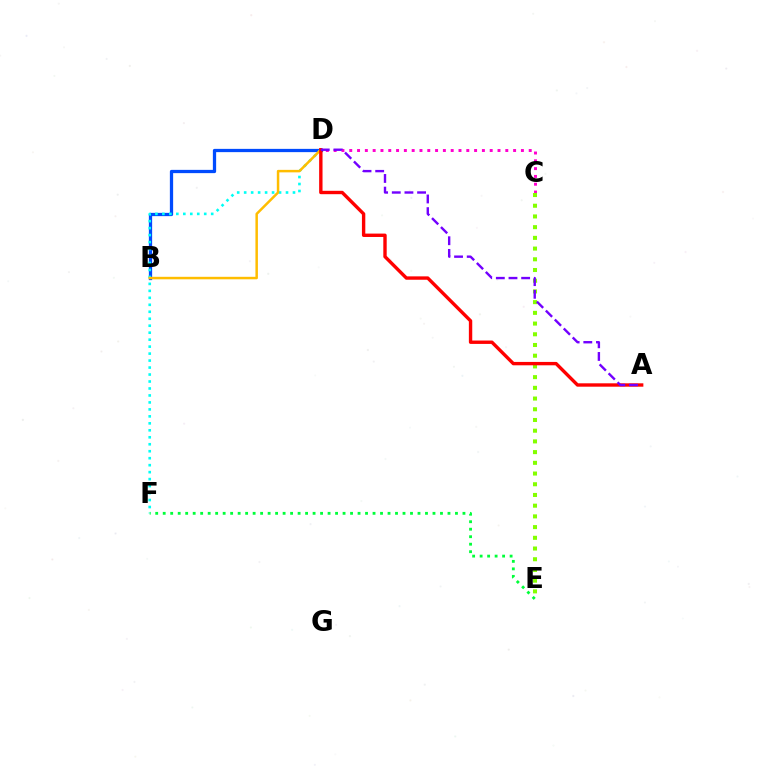{('B', 'D'): [{'color': '#004bff', 'line_style': 'solid', 'thickness': 2.35}, {'color': '#ffbd00', 'line_style': 'solid', 'thickness': 1.79}], ('D', 'F'): [{'color': '#00fff6', 'line_style': 'dotted', 'thickness': 1.89}], ('C', 'D'): [{'color': '#ff00cf', 'line_style': 'dotted', 'thickness': 2.12}], ('C', 'E'): [{'color': '#84ff00', 'line_style': 'dotted', 'thickness': 2.91}], ('A', 'D'): [{'color': '#ff0000', 'line_style': 'solid', 'thickness': 2.44}, {'color': '#7200ff', 'line_style': 'dashed', 'thickness': 1.72}], ('E', 'F'): [{'color': '#00ff39', 'line_style': 'dotted', 'thickness': 2.04}]}